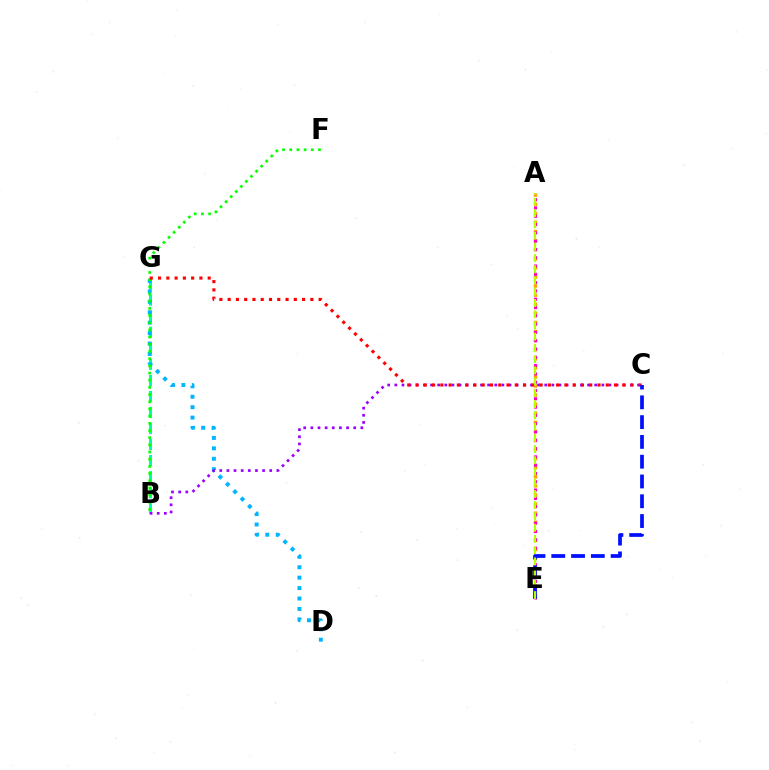{('B', 'G'): [{'color': '#00ff9d', 'line_style': 'dashed', 'thickness': 2.18}], ('D', 'G'): [{'color': '#00b5ff', 'line_style': 'dotted', 'thickness': 2.83}], ('A', 'E'): [{'color': '#ffa500', 'line_style': 'dotted', 'thickness': 2.47}, {'color': '#ff00bd', 'line_style': 'dotted', 'thickness': 2.25}, {'color': '#b3ff00', 'line_style': 'dashed', 'thickness': 1.53}], ('B', 'F'): [{'color': '#08ff00', 'line_style': 'dotted', 'thickness': 1.95}], ('B', 'C'): [{'color': '#9b00ff', 'line_style': 'dotted', 'thickness': 1.94}], ('C', 'G'): [{'color': '#ff0000', 'line_style': 'dotted', 'thickness': 2.25}], ('C', 'E'): [{'color': '#0010ff', 'line_style': 'dashed', 'thickness': 2.69}]}